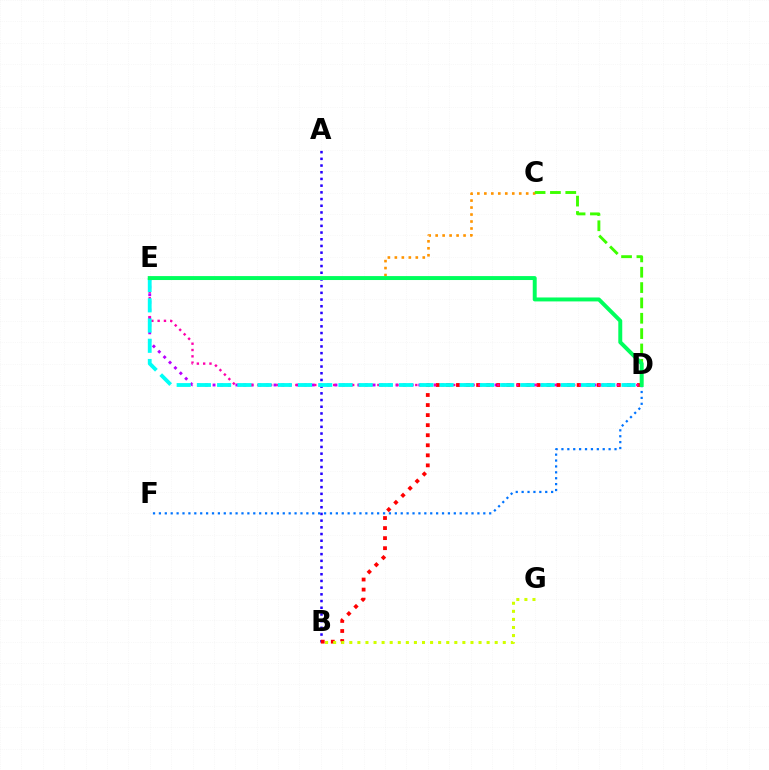{('A', 'B'): [{'color': '#2500ff', 'line_style': 'dotted', 'thickness': 1.82}], ('D', 'E'): [{'color': '#b900ff', 'line_style': 'dotted', 'thickness': 2.07}, {'color': '#ff00ac', 'line_style': 'dotted', 'thickness': 1.72}, {'color': '#00fff6', 'line_style': 'dashed', 'thickness': 2.75}, {'color': '#00ff5c', 'line_style': 'solid', 'thickness': 2.84}], ('C', 'E'): [{'color': '#ff9400', 'line_style': 'dotted', 'thickness': 1.9}], ('B', 'D'): [{'color': '#ff0000', 'line_style': 'dotted', 'thickness': 2.73}], ('B', 'G'): [{'color': '#d1ff00', 'line_style': 'dotted', 'thickness': 2.19}], ('D', 'F'): [{'color': '#0074ff', 'line_style': 'dotted', 'thickness': 1.6}], ('C', 'D'): [{'color': '#3dff00', 'line_style': 'dashed', 'thickness': 2.08}]}